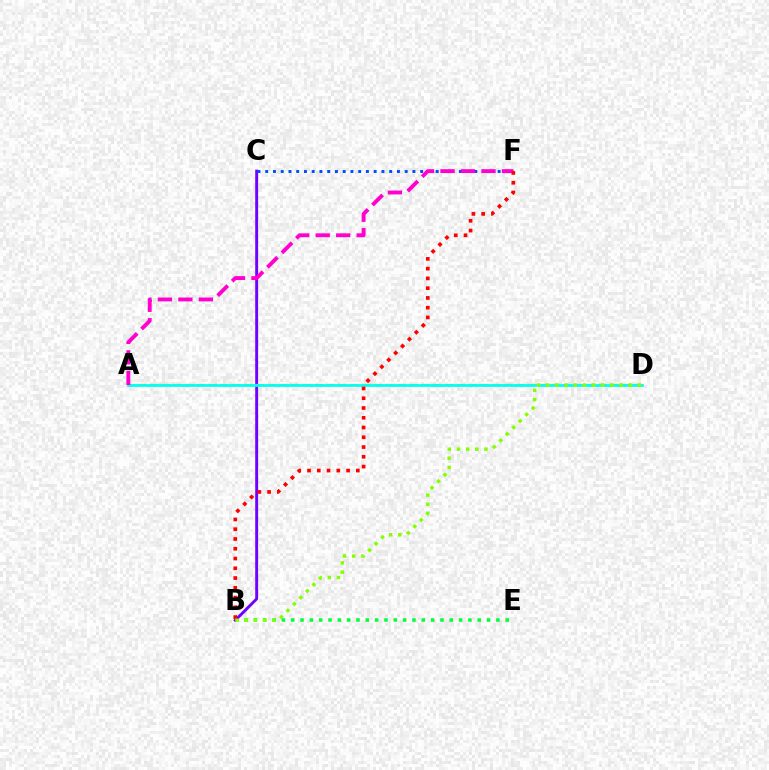{('B', 'E'): [{'color': '#00ff39', 'line_style': 'dotted', 'thickness': 2.53}], ('B', 'C'): [{'color': '#7200ff', 'line_style': 'solid', 'thickness': 2.1}], ('A', 'D'): [{'color': '#ffbd00', 'line_style': 'dashed', 'thickness': 1.6}, {'color': '#00fff6', 'line_style': 'solid', 'thickness': 1.98}], ('C', 'F'): [{'color': '#004bff', 'line_style': 'dotted', 'thickness': 2.1}], ('A', 'F'): [{'color': '#ff00cf', 'line_style': 'dashed', 'thickness': 2.78}], ('B', 'F'): [{'color': '#ff0000', 'line_style': 'dotted', 'thickness': 2.65}], ('B', 'D'): [{'color': '#84ff00', 'line_style': 'dotted', 'thickness': 2.49}]}